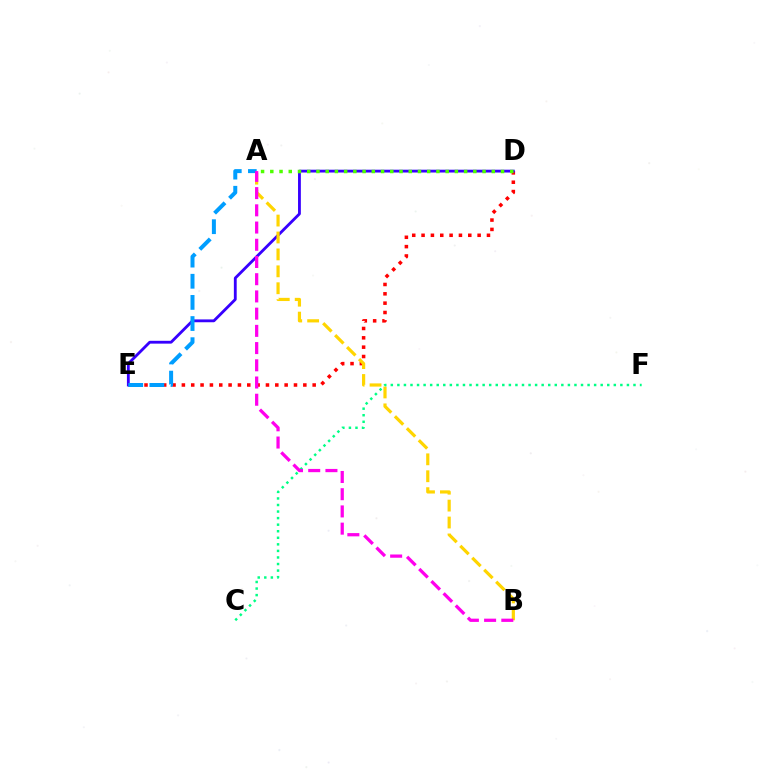{('D', 'E'): [{'color': '#ff0000', 'line_style': 'dotted', 'thickness': 2.54}, {'color': '#3700ff', 'line_style': 'solid', 'thickness': 2.04}], ('A', 'B'): [{'color': '#ffd500', 'line_style': 'dashed', 'thickness': 2.3}, {'color': '#ff00ed', 'line_style': 'dashed', 'thickness': 2.34}], ('C', 'F'): [{'color': '#00ff86', 'line_style': 'dotted', 'thickness': 1.78}], ('A', 'D'): [{'color': '#4fff00', 'line_style': 'dotted', 'thickness': 2.51}], ('A', 'E'): [{'color': '#009eff', 'line_style': 'dashed', 'thickness': 2.87}]}